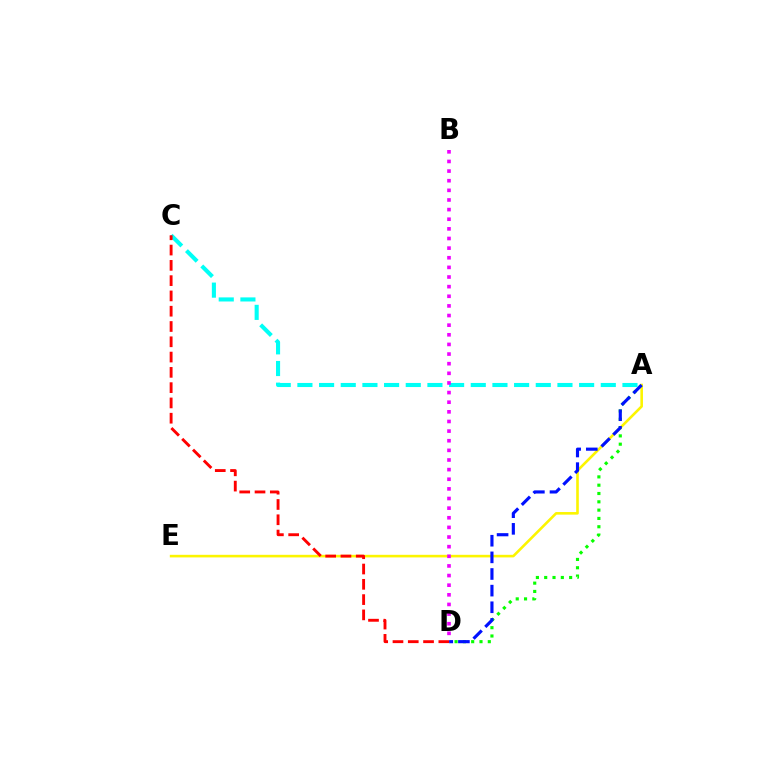{('A', 'C'): [{'color': '#00fff6', 'line_style': 'dashed', 'thickness': 2.94}], ('A', 'D'): [{'color': '#08ff00', 'line_style': 'dotted', 'thickness': 2.26}, {'color': '#0010ff', 'line_style': 'dashed', 'thickness': 2.26}], ('A', 'E'): [{'color': '#fcf500', 'line_style': 'solid', 'thickness': 1.87}], ('B', 'D'): [{'color': '#ee00ff', 'line_style': 'dotted', 'thickness': 2.62}], ('C', 'D'): [{'color': '#ff0000', 'line_style': 'dashed', 'thickness': 2.08}]}